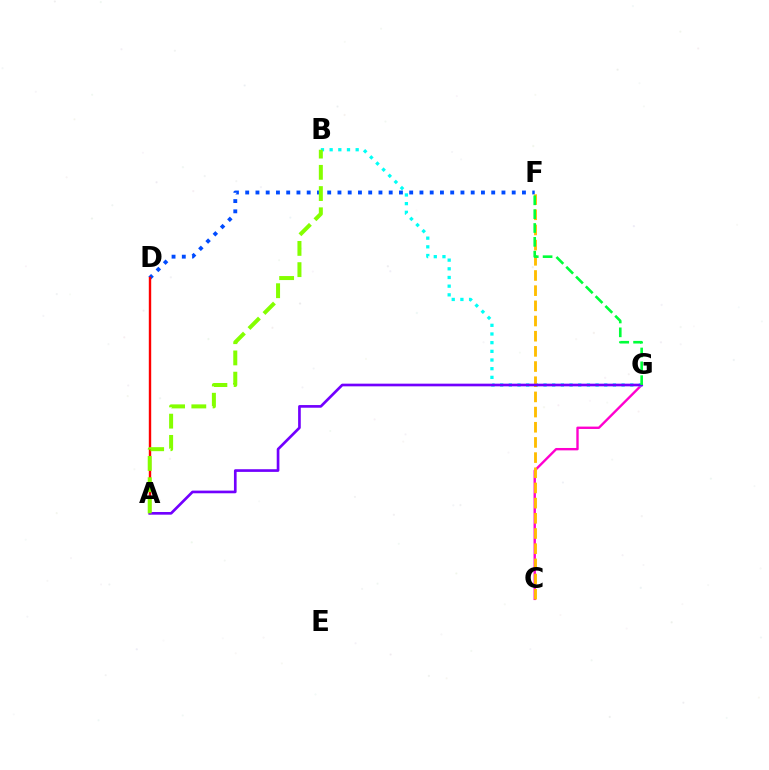{('C', 'G'): [{'color': '#ff00cf', 'line_style': 'solid', 'thickness': 1.71}], ('B', 'G'): [{'color': '#00fff6', 'line_style': 'dotted', 'thickness': 2.36}], ('D', 'F'): [{'color': '#004bff', 'line_style': 'dotted', 'thickness': 2.79}], ('A', 'D'): [{'color': '#ff0000', 'line_style': 'solid', 'thickness': 1.73}], ('C', 'F'): [{'color': '#ffbd00', 'line_style': 'dashed', 'thickness': 2.06}], ('A', 'G'): [{'color': '#7200ff', 'line_style': 'solid', 'thickness': 1.92}], ('A', 'B'): [{'color': '#84ff00', 'line_style': 'dashed', 'thickness': 2.88}], ('F', 'G'): [{'color': '#00ff39', 'line_style': 'dashed', 'thickness': 1.88}]}